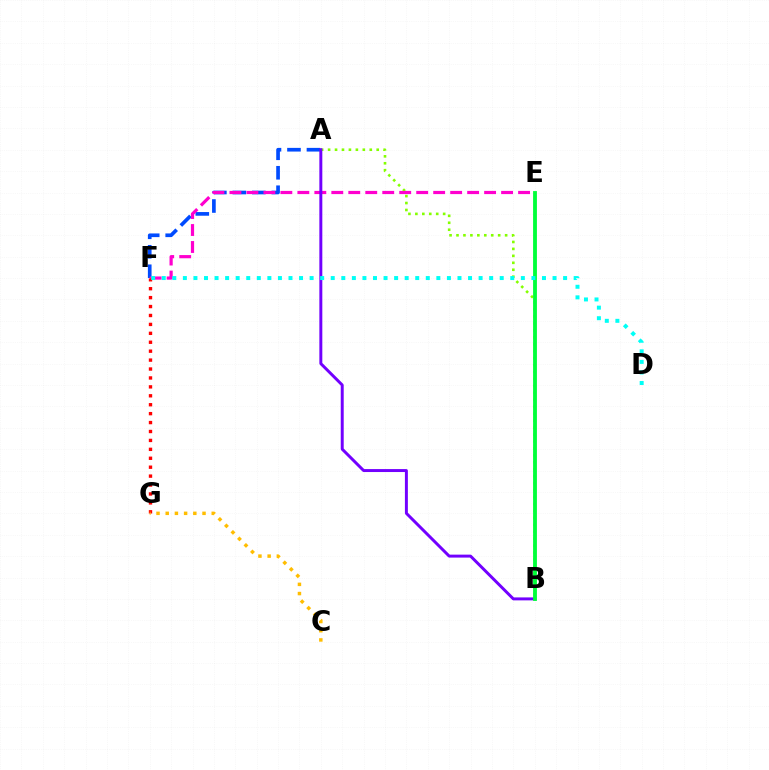{('A', 'B'): [{'color': '#84ff00', 'line_style': 'dotted', 'thickness': 1.89}, {'color': '#7200ff', 'line_style': 'solid', 'thickness': 2.13}], ('A', 'F'): [{'color': '#004bff', 'line_style': 'dashed', 'thickness': 2.65}], ('E', 'F'): [{'color': '#ff00cf', 'line_style': 'dashed', 'thickness': 2.31}], ('B', 'E'): [{'color': '#00ff39', 'line_style': 'solid', 'thickness': 2.76}], ('F', 'G'): [{'color': '#ff0000', 'line_style': 'dotted', 'thickness': 2.42}], ('D', 'F'): [{'color': '#00fff6', 'line_style': 'dotted', 'thickness': 2.87}], ('C', 'G'): [{'color': '#ffbd00', 'line_style': 'dotted', 'thickness': 2.5}]}